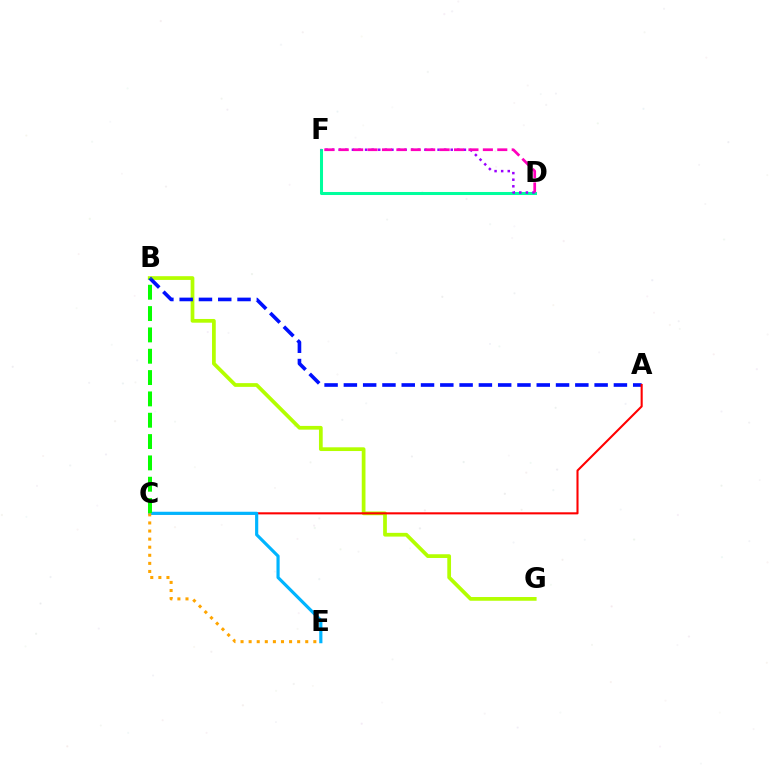{('B', 'G'): [{'color': '#b3ff00', 'line_style': 'solid', 'thickness': 2.69}], ('A', 'B'): [{'color': '#0010ff', 'line_style': 'dashed', 'thickness': 2.62}], ('D', 'F'): [{'color': '#00ff9d', 'line_style': 'solid', 'thickness': 2.18}, {'color': '#9b00ff', 'line_style': 'dotted', 'thickness': 1.79}, {'color': '#ff00bd', 'line_style': 'dashed', 'thickness': 1.96}], ('A', 'C'): [{'color': '#ff0000', 'line_style': 'solid', 'thickness': 1.5}], ('C', 'E'): [{'color': '#00b5ff', 'line_style': 'solid', 'thickness': 2.28}, {'color': '#ffa500', 'line_style': 'dotted', 'thickness': 2.2}], ('B', 'C'): [{'color': '#08ff00', 'line_style': 'dashed', 'thickness': 2.9}]}